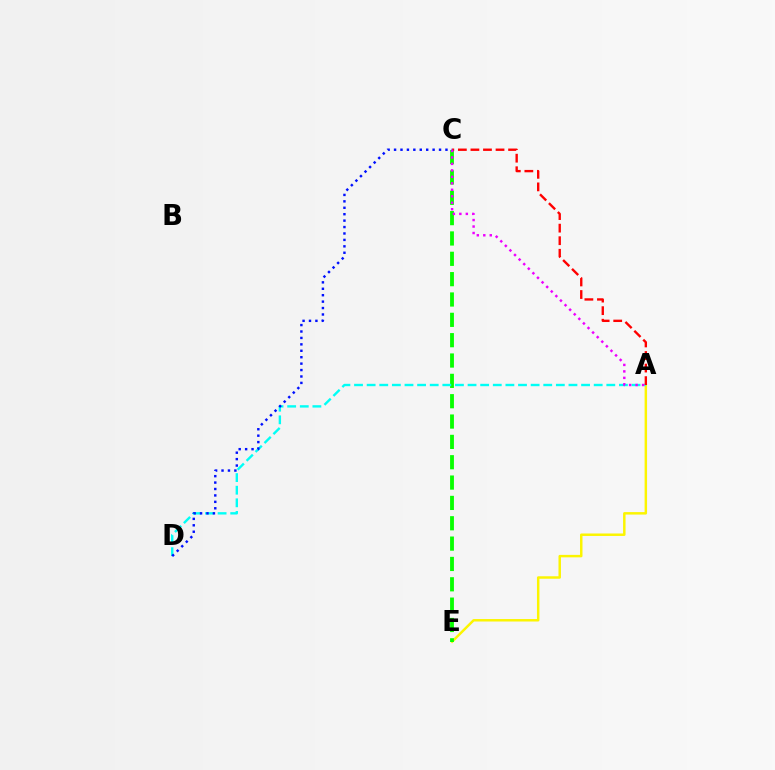{('A', 'E'): [{'color': '#fcf500', 'line_style': 'solid', 'thickness': 1.78}], ('C', 'E'): [{'color': '#08ff00', 'line_style': 'dashed', 'thickness': 2.76}], ('A', 'D'): [{'color': '#00fff6', 'line_style': 'dashed', 'thickness': 1.71}], ('A', 'C'): [{'color': '#ff0000', 'line_style': 'dashed', 'thickness': 1.71}, {'color': '#ee00ff', 'line_style': 'dotted', 'thickness': 1.76}], ('C', 'D'): [{'color': '#0010ff', 'line_style': 'dotted', 'thickness': 1.75}]}